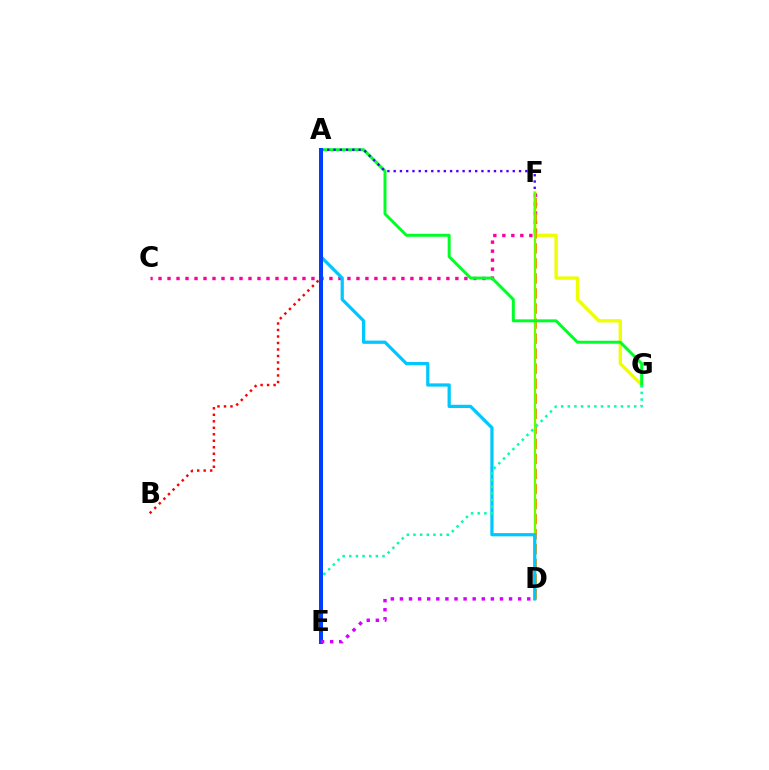{('F', 'G'): [{'color': '#eeff00', 'line_style': 'solid', 'thickness': 2.4}], ('C', 'F'): [{'color': '#ff00a0', 'line_style': 'dotted', 'thickness': 2.44}], ('D', 'F'): [{'color': '#ff8800', 'line_style': 'dashed', 'thickness': 2.04}, {'color': '#66ff00', 'line_style': 'solid', 'thickness': 1.61}], ('A', 'G'): [{'color': '#00ff27', 'line_style': 'solid', 'thickness': 2.14}], ('A', 'F'): [{'color': '#4f00ff', 'line_style': 'dotted', 'thickness': 1.7}], ('A', 'D'): [{'color': '#00c7ff', 'line_style': 'solid', 'thickness': 2.33}], ('E', 'G'): [{'color': '#00ffaf', 'line_style': 'dotted', 'thickness': 1.81}], ('A', 'B'): [{'color': '#ff0000', 'line_style': 'dotted', 'thickness': 1.77}], ('A', 'E'): [{'color': '#003fff', 'line_style': 'solid', 'thickness': 2.89}], ('D', 'E'): [{'color': '#d600ff', 'line_style': 'dotted', 'thickness': 2.47}]}